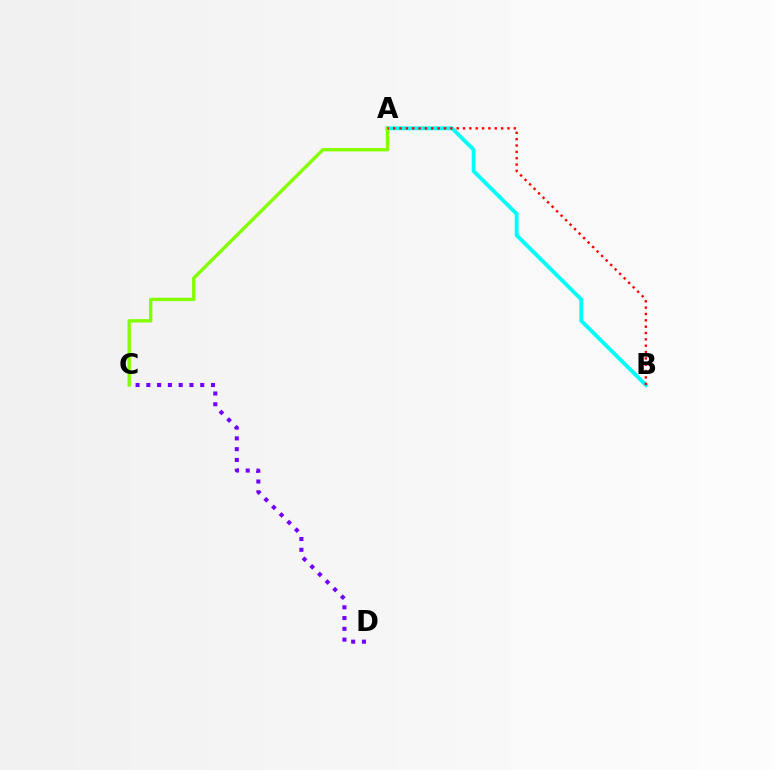{('A', 'B'): [{'color': '#00fff6', 'line_style': 'solid', 'thickness': 2.75}, {'color': '#ff0000', 'line_style': 'dotted', 'thickness': 1.72}], ('A', 'C'): [{'color': '#84ff00', 'line_style': 'solid', 'thickness': 2.42}], ('C', 'D'): [{'color': '#7200ff', 'line_style': 'dotted', 'thickness': 2.93}]}